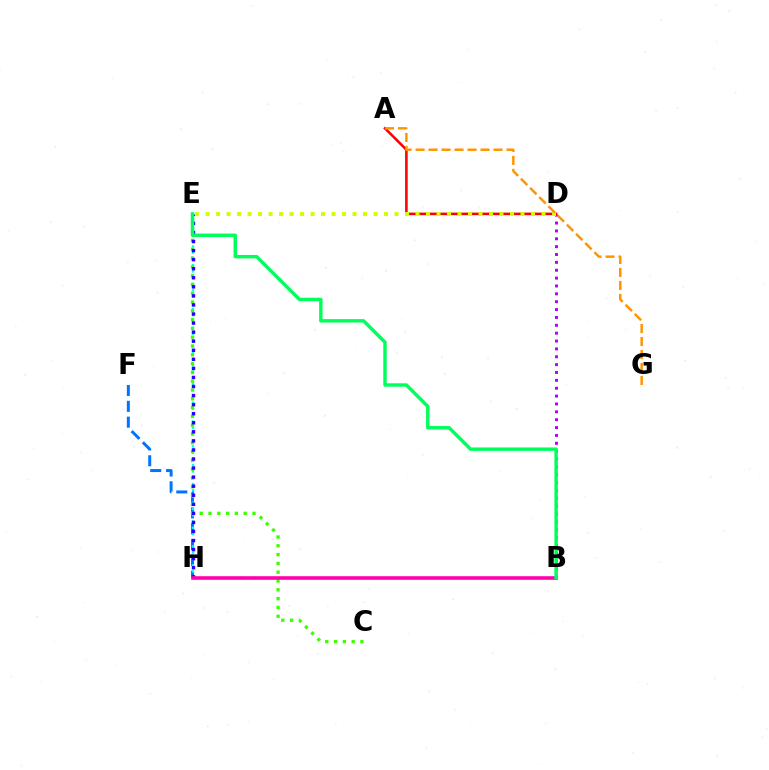{('F', 'H'): [{'color': '#0074ff', 'line_style': 'dashed', 'thickness': 2.15}], ('E', 'H'): [{'color': '#00fff6', 'line_style': 'dotted', 'thickness': 1.7}, {'color': '#2500ff', 'line_style': 'dotted', 'thickness': 2.46}], ('C', 'E'): [{'color': '#3dff00', 'line_style': 'dotted', 'thickness': 2.39}], ('B', 'D'): [{'color': '#b900ff', 'line_style': 'dotted', 'thickness': 2.14}], ('A', 'D'): [{'color': '#ff0000', 'line_style': 'solid', 'thickness': 1.84}], ('D', 'E'): [{'color': '#d1ff00', 'line_style': 'dotted', 'thickness': 2.85}], ('B', 'H'): [{'color': '#ff00ac', 'line_style': 'solid', 'thickness': 2.59}], ('B', 'E'): [{'color': '#00ff5c', 'line_style': 'solid', 'thickness': 2.48}], ('A', 'G'): [{'color': '#ff9400', 'line_style': 'dashed', 'thickness': 1.76}]}